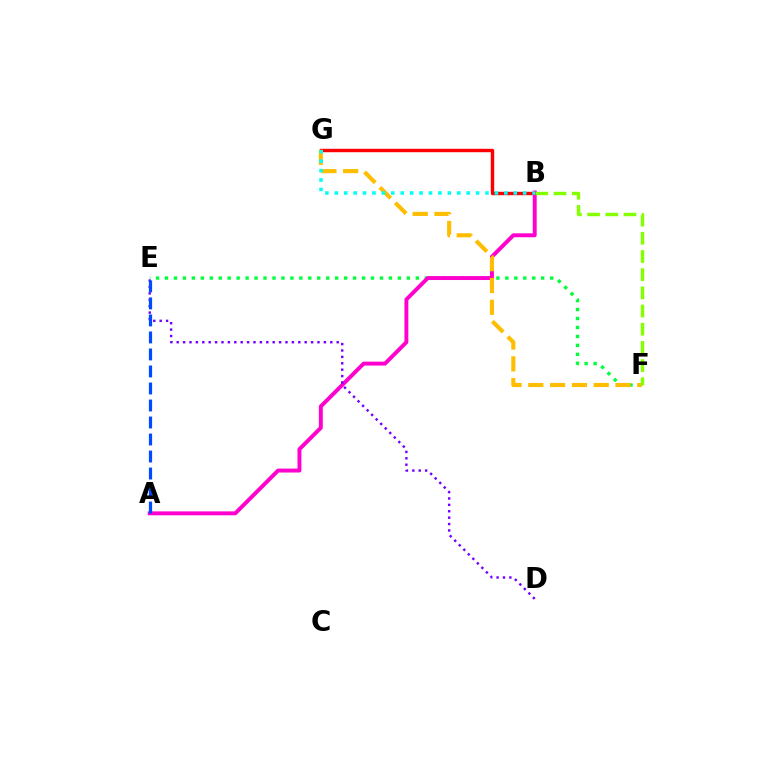{('E', 'F'): [{'color': '#00ff39', 'line_style': 'dotted', 'thickness': 2.43}], ('B', 'G'): [{'color': '#ff0000', 'line_style': 'solid', 'thickness': 2.46}, {'color': '#00fff6', 'line_style': 'dotted', 'thickness': 2.56}], ('A', 'B'): [{'color': '#ff00cf', 'line_style': 'solid', 'thickness': 2.83}], ('D', 'E'): [{'color': '#7200ff', 'line_style': 'dotted', 'thickness': 1.74}], ('F', 'G'): [{'color': '#ffbd00', 'line_style': 'dashed', 'thickness': 2.96}], ('B', 'F'): [{'color': '#84ff00', 'line_style': 'dashed', 'thickness': 2.47}], ('A', 'E'): [{'color': '#004bff', 'line_style': 'dashed', 'thickness': 2.31}]}